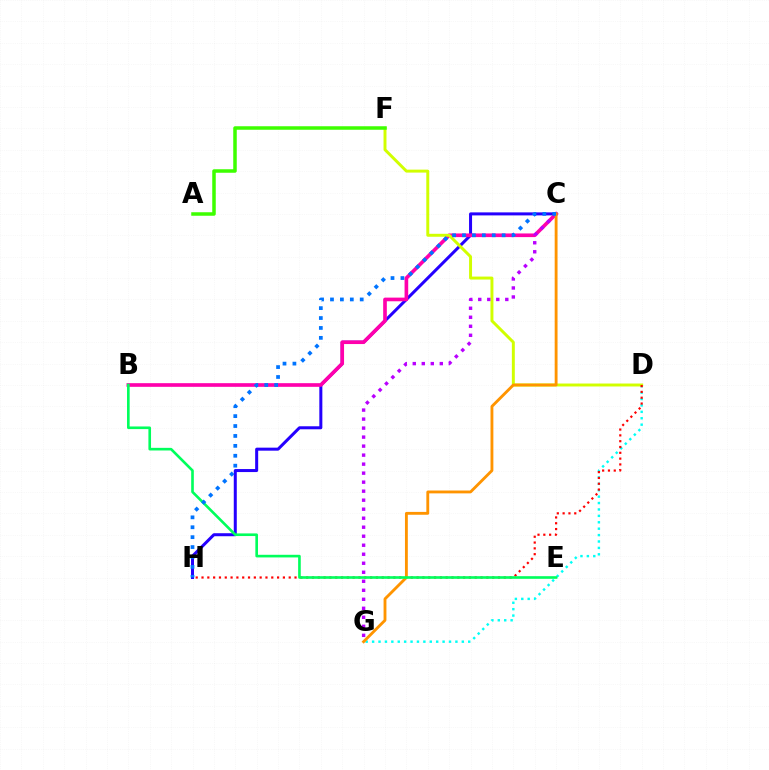{('D', 'G'): [{'color': '#00fff6', 'line_style': 'dotted', 'thickness': 1.74}], ('C', 'H'): [{'color': '#2500ff', 'line_style': 'solid', 'thickness': 2.17}, {'color': '#0074ff', 'line_style': 'dotted', 'thickness': 2.69}], ('B', 'C'): [{'color': '#ff00ac', 'line_style': 'solid', 'thickness': 2.63}], ('D', 'F'): [{'color': '#d1ff00', 'line_style': 'solid', 'thickness': 2.13}], ('C', 'G'): [{'color': '#b900ff', 'line_style': 'dotted', 'thickness': 2.45}, {'color': '#ff9400', 'line_style': 'solid', 'thickness': 2.05}], ('D', 'H'): [{'color': '#ff0000', 'line_style': 'dotted', 'thickness': 1.58}], ('A', 'F'): [{'color': '#3dff00', 'line_style': 'solid', 'thickness': 2.53}], ('B', 'E'): [{'color': '#00ff5c', 'line_style': 'solid', 'thickness': 1.9}]}